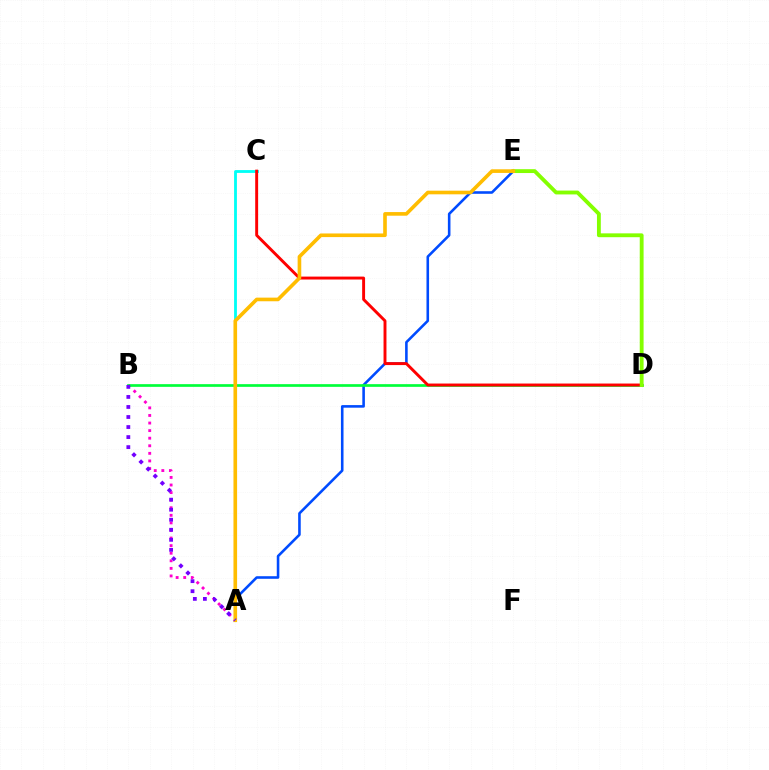{('A', 'C'): [{'color': '#00fff6', 'line_style': 'solid', 'thickness': 2.03}], ('A', 'E'): [{'color': '#004bff', 'line_style': 'solid', 'thickness': 1.86}, {'color': '#ffbd00', 'line_style': 'solid', 'thickness': 2.62}], ('A', 'B'): [{'color': '#ff00cf', 'line_style': 'dotted', 'thickness': 2.06}, {'color': '#7200ff', 'line_style': 'dotted', 'thickness': 2.73}], ('B', 'D'): [{'color': '#00ff39', 'line_style': 'solid', 'thickness': 1.94}], ('C', 'D'): [{'color': '#ff0000', 'line_style': 'solid', 'thickness': 2.1}], ('D', 'E'): [{'color': '#84ff00', 'line_style': 'solid', 'thickness': 2.77}]}